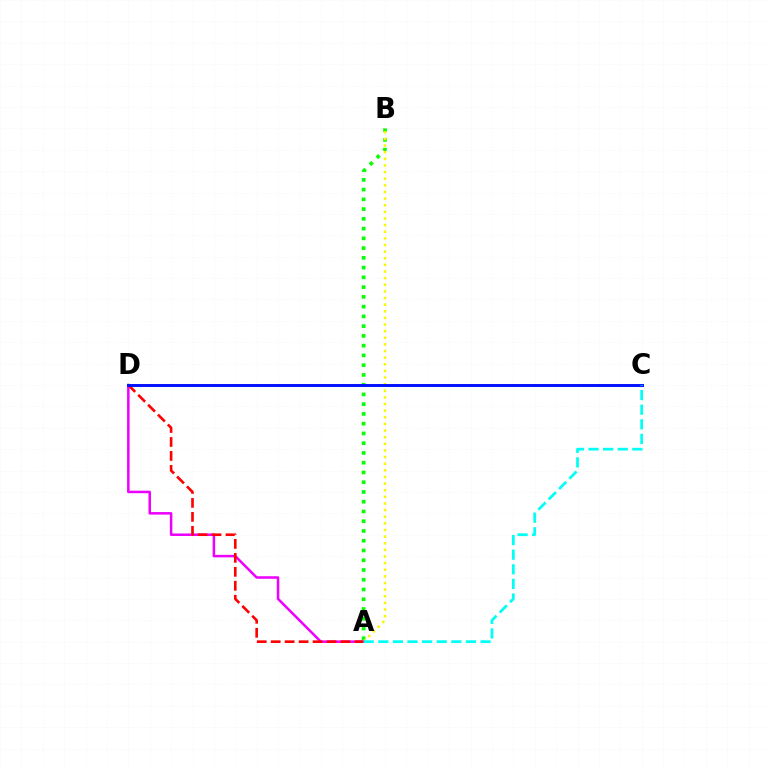{('A', 'B'): [{'color': '#08ff00', 'line_style': 'dotted', 'thickness': 2.65}, {'color': '#fcf500', 'line_style': 'dotted', 'thickness': 1.8}], ('A', 'D'): [{'color': '#ee00ff', 'line_style': 'solid', 'thickness': 1.81}, {'color': '#ff0000', 'line_style': 'dashed', 'thickness': 1.9}], ('C', 'D'): [{'color': '#0010ff', 'line_style': 'solid', 'thickness': 2.11}], ('A', 'C'): [{'color': '#00fff6', 'line_style': 'dashed', 'thickness': 1.98}]}